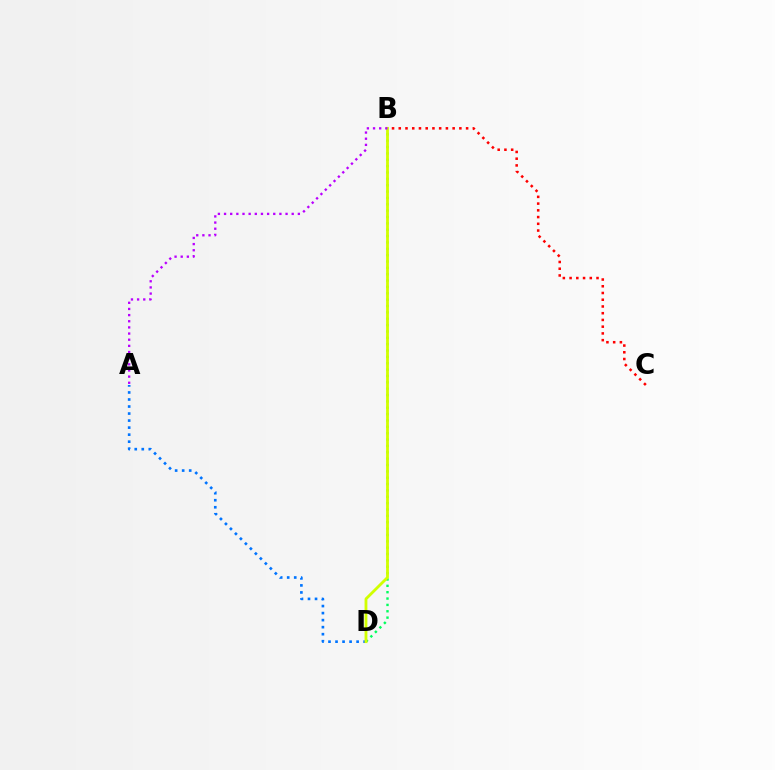{('A', 'D'): [{'color': '#0074ff', 'line_style': 'dotted', 'thickness': 1.91}], ('B', 'D'): [{'color': '#00ff5c', 'line_style': 'dotted', 'thickness': 1.73}, {'color': '#d1ff00', 'line_style': 'solid', 'thickness': 2.03}], ('B', 'C'): [{'color': '#ff0000', 'line_style': 'dotted', 'thickness': 1.83}], ('A', 'B'): [{'color': '#b900ff', 'line_style': 'dotted', 'thickness': 1.67}]}